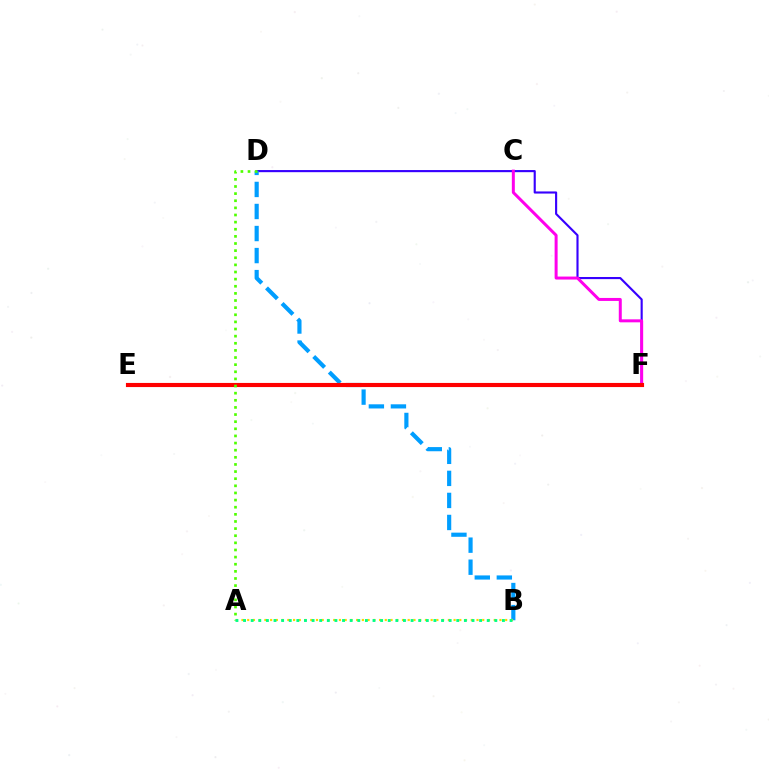{('D', 'F'): [{'color': '#3700ff', 'line_style': 'solid', 'thickness': 1.53}], ('B', 'D'): [{'color': '#009eff', 'line_style': 'dashed', 'thickness': 2.99}], ('C', 'F'): [{'color': '#ff00ed', 'line_style': 'solid', 'thickness': 2.16}], ('A', 'B'): [{'color': '#ffd500', 'line_style': 'dotted', 'thickness': 1.56}, {'color': '#00ff86', 'line_style': 'dotted', 'thickness': 2.07}], ('E', 'F'): [{'color': '#ff0000', 'line_style': 'solid', 'thickness': 2.97}], ('A', 'D'): [{'color': '#4fff00', 'line_style': 'dotted', 'thickness': 1.94}]}